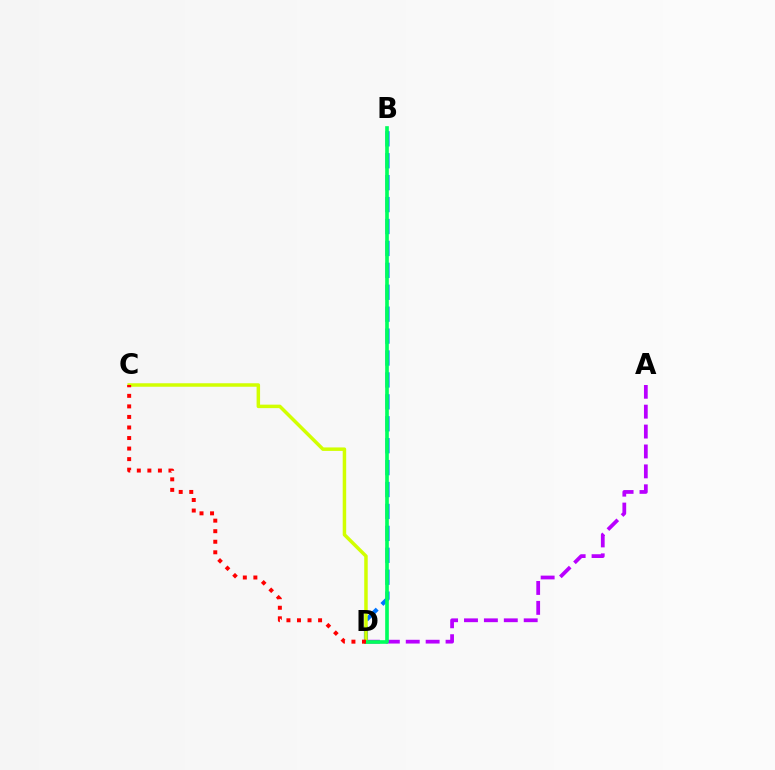{('B', 'D'): [{'color': '#0074ff', 'line_style': 'dashed', 'thickness': 2.98}, {'color': '#00ff5c', 'line_style': 'solid', 'thickness': 2.63}], ('A', 'D'): [{'color': '#b900ff', 'line_style': 'dashed', 'thickness': 2.7}], ('C', 'D'): [{'color': '#d1ff00', 'line_style': 'solid', 'thickness': 2.51}, {'color': '#ff0000', 'line_style': 'dotted', 'thickness': 2.87}]}